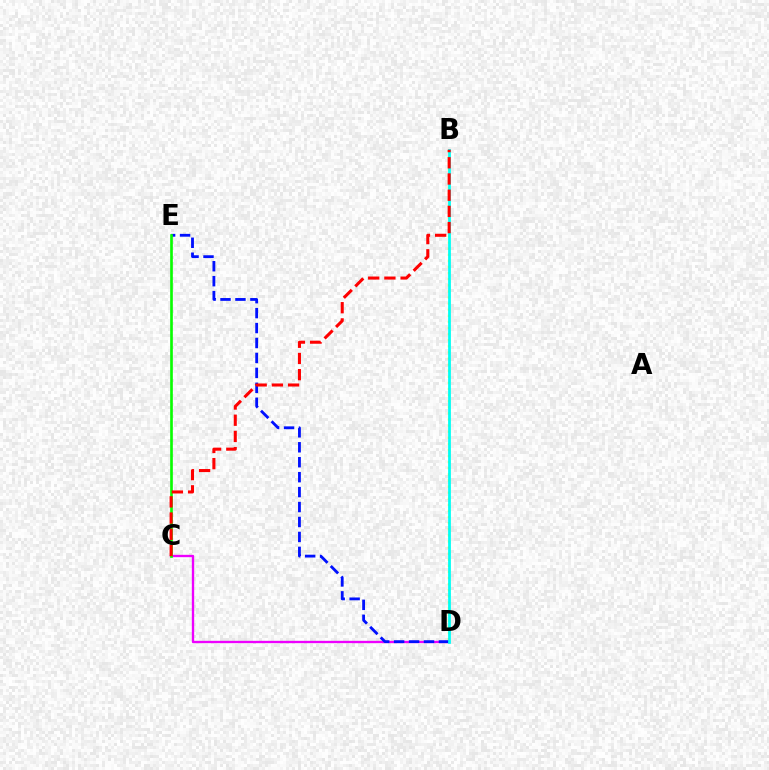{('B', 'D'): [{'color': '#fcf500', 'line_style': 'dotted', 'thickness': 1.66}, {'color': '#00fff6', 'line_style': 'solid', 'thickness': 1.99}], ('C', 'D'): [{'color': '#ee00ff', 'line_style': 'solid', 'thickness': 1.69}], ('D', 'E'): [{'color': '#0010ff', 'line_style': 'dashed', 'thickness': 2.03}], ('C', 'E'): [{'color': '#08ff00', 'line_style': 'solid', 'thickness': 1.91}], ('B', 'C'): [{'color': '#ff0000', 'line_style': 'dashed', 'thickness': 2.2}]}